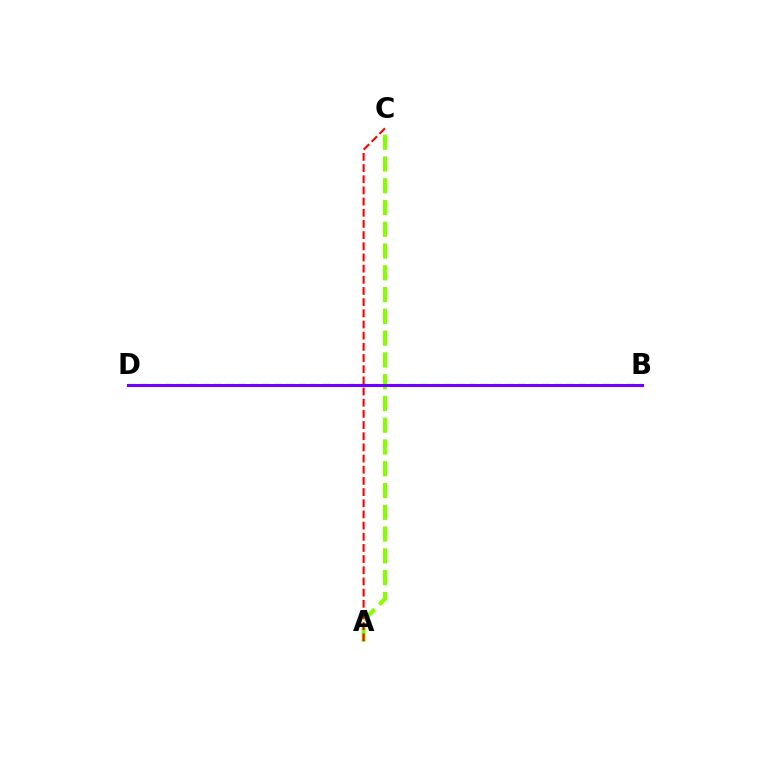{('B', 'D'): [{'color': '#00fff6', 'line_style': 'dashed', 'thickness': 1.65}, {'color': '#7200ff', 'line_style': 'solid', 'thickness': 2.2}], ('A', 'C'): [{'color': '#84ff00', 'line_style': 'dashed', 'thickness': 2.96}, {'color': '#ff0000', 'line_style': 'dashed', 'thickness': 1.52}]}